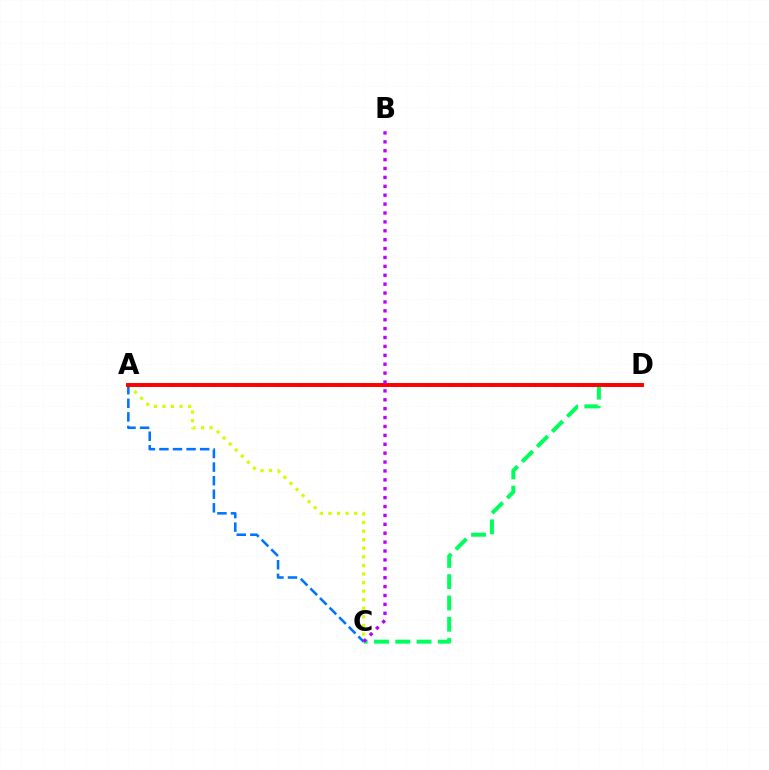{('A', 'C'): [{'color': '#d1ff00', 'line_style': 'dotted', 'thickness': 2.33}, {'color': '#0074ff', 'line_style': 'dashed', 'thickness': 1.84}], ('C', 'D'): [{'color': '#00ff5c', 'line_style': 'dashed', 'thickness': 2.89}], ('A', 'D'): [{'color': '#ff0000', 'line_style': 'solid', 'thickness': 2.84}], ('B', 'C'): [{'color': '#b900ff', 'line_style': 'dotted', 'thickness': 2.42}]}